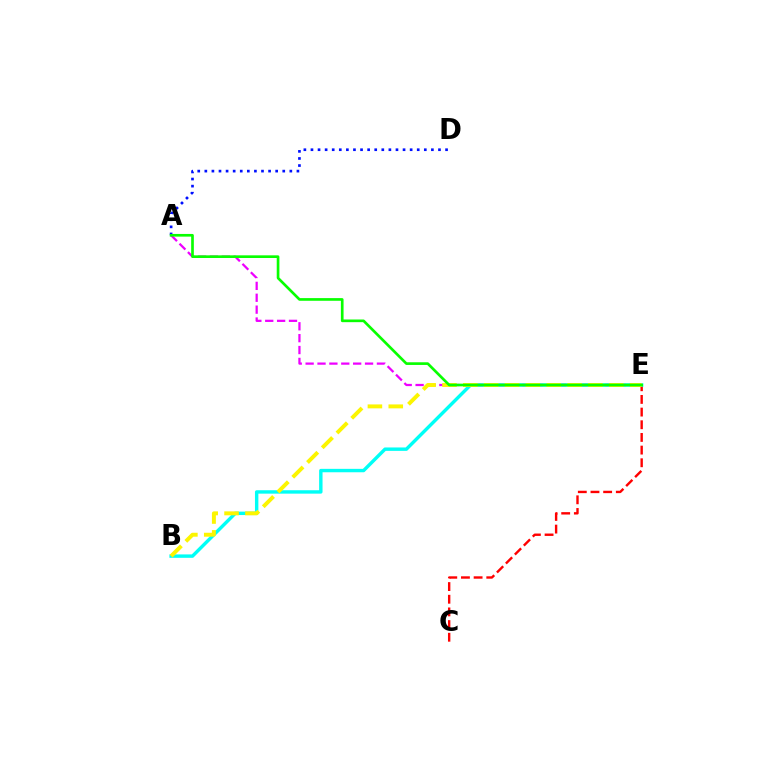{('C', 'E'): [{'color': '#ff0000', 'line_style': 'dashed', 'thickness': 1.72}], ('B', 'E'): [{'color': '#00fff6', 'line_style': 'solid', 'thickness': 2.45}, {'color': '#fcf500', 'line_style': 'dashed', 'thickness': 2.83}], ('A', 'E'): [{'color': '#ee00ff', 'line_style': 'dashed', 'thickness': 1.61}, {'color': '#08ff00', 'line_style': 'solid', 'thickness': 1.92}], ('A', 'D'): [{'color': '#0010ff', 'line_style': 'dotted', 'thickness': 1.92}]}